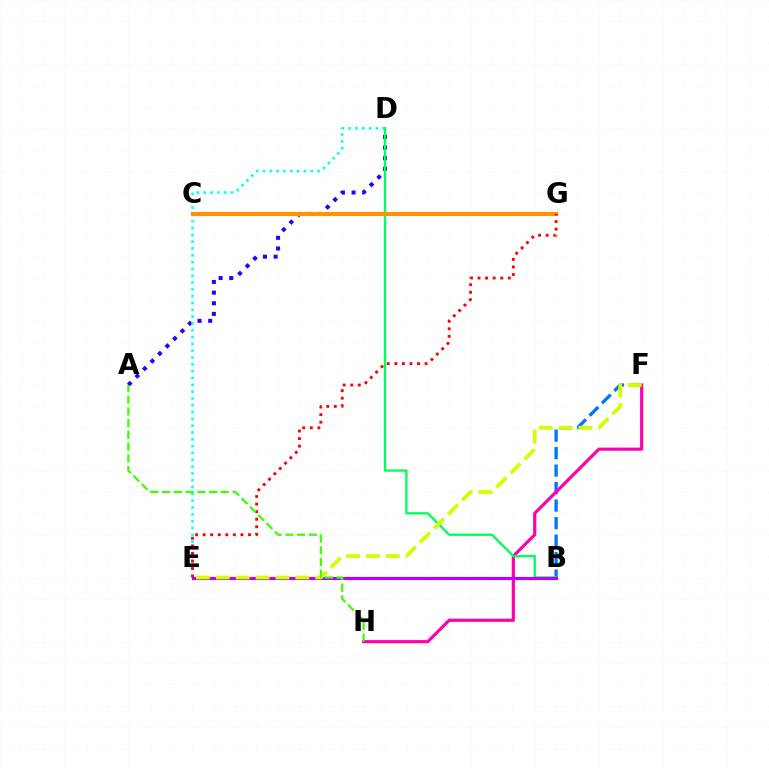{('A', 'D'): [{'color': '#2500ff', 'line_style': 'dotted', 'thickness': 2.89}], ('B', 'F'): [{'color': '#0074ff', 'line_style': 'dashed', 'thickness': 2.38}], ('F', 'H'): [{'color': '#ff00ac', 'line_style': 'solid', 'thickness': 2.27}], ('D', 'E'): [{'color': '#00fff6', 'line_style': 'dotted', 'thickness': 1.85}], ('B', 'D'): [{'color': '#00ff5c', 'line_style': 'solid', 'thickness': 1.69}], ('C', 'G'): [{'color': '#ff9400', 'line_style': 'solid', 'thickness': 2.95}], ('B', 'E'): [{'color': '#b900ff', 'line_style': 'solid', 'thickness': 2.27}], ('E', 'F'): [{'color': '#d1ff00', 'line_style': 'dashed', 'thickness': 2.7}], ('E', 'G'): [{'color': '#ff0000', 'line_style': 'dotted', 'thickness': 2.06}], ('A', 'H'): [{'color': '#3dff00', 'line_style': 'dashed', 'thickness': 1.6}]}